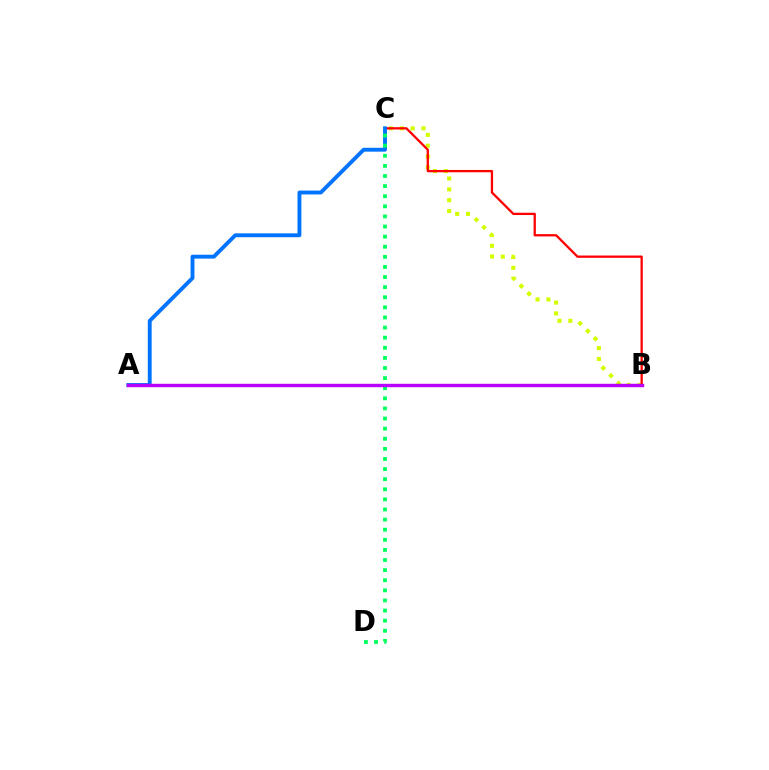{('B', 'C'): [{'color': '#d1ff00', 'line_style': 'dotted', 'thickness': 2.94}, {'color': '#ff0000', 'line_style': 'solid', 'thickness': 1.65}], ('A', 'C'): [{'color': '#0074ff', 'line_style': 'solid', 'thickness': 2.79}], ('C', 'D'): [{'color': '#00ff5c', 'line_style': 'dotted', 'thickness': 2.75}], ('A', 'B'): [{'color': '#b900ff', 'line_style': 'solid', 'thickness': 2.46}]}